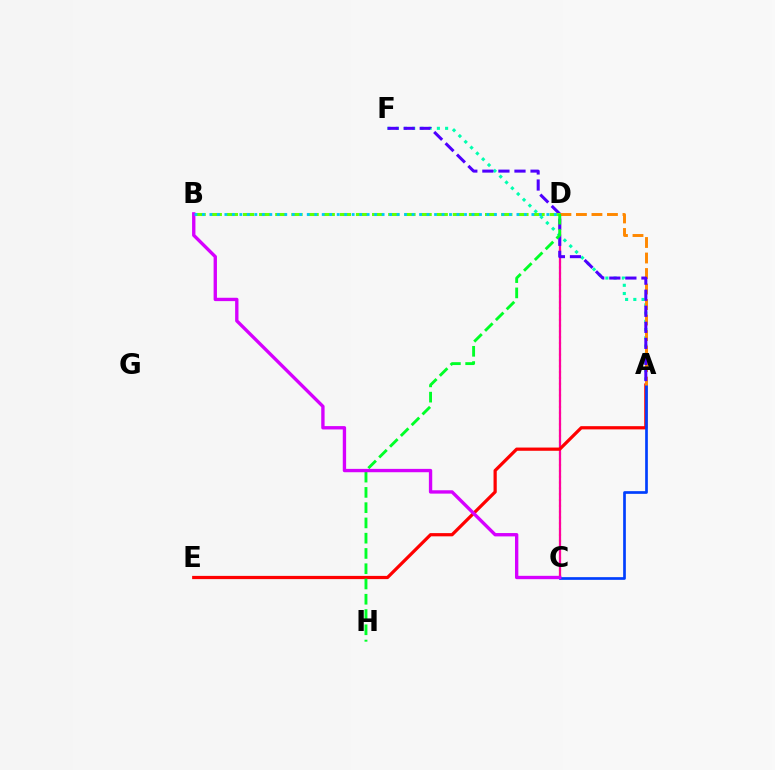{('A', 'F'): [{'color': '#00ffaf', 'line_style': 'dotted', 'thickness': 2.23}, {'color': '#4f00ff', 'line_style': 'dashed', 'thickness': 2.18}], ('C', 'D'): [{'color': '#eeff00', 'line_style': 'dotted', 'thickness': 1.58}, {'color': '#ff00a0', 'line_style': 'solid', 'thickness': 1.61}], ('A', 'E'): [{'color': '#ff0000', 'line_style': 'solid', 'thickness': 2.32}], ('A', 'C'): [{'color': '#003fff', 'line_style': 'solid', 'thickness': 1.93}], ('A', 'D'): [{'color': '#ff8800', 'line_style': 'dashed', 'thickness': 2.11}], ('B', 'D'): [{'color': '#66ff00', 'line_style': 'dashed', 'thickness': 2.19}, {'color': '#00c7ff', 'line_style': 'dotted', 'thickness': 2.03}], ('D', 'H'): [{'color': '#00ff27', 'line_style': 'dashed', 'thickness': 2.07}], ('B', 'C'): [{'color': '#d600ff', 'line_style': 'solid', 'thickness': 2.41}]}